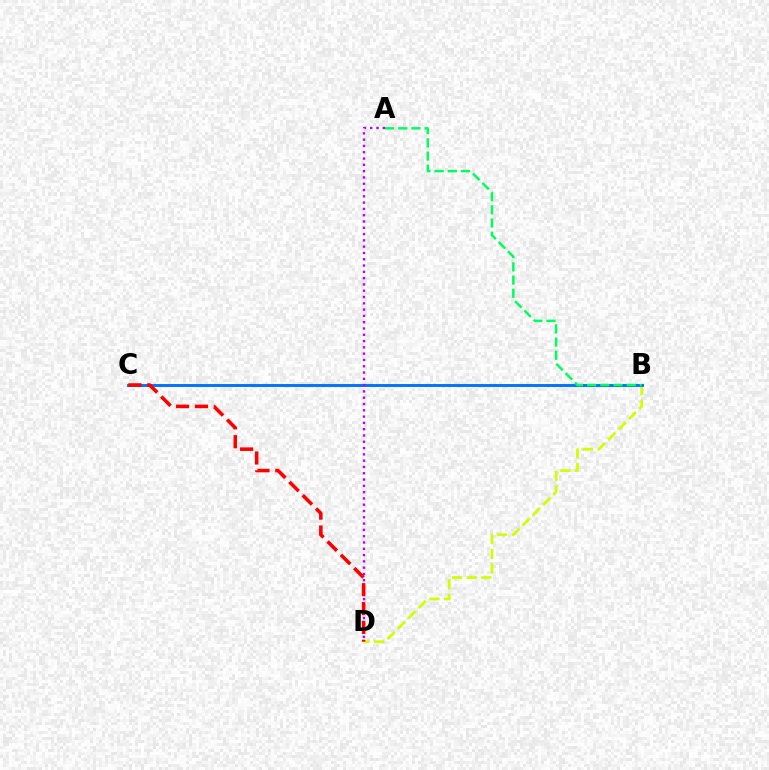{('B', 'D'): [{'color': '#d1ff00', 'line_style': 'dashed', 'thickness': 1.99}], ('B', 'C'): [{'color': '#0074ff', 'line_style': 'solid', 'thickness': 2.1}], ('A', 'D'): [{'color': '#b900ff', 'line_style': 'dotted', 'thickness': 1.71}], ('A', 'B'): [{'color': '#00ff5c', 'line_style': 'dashed', 'thickness': 1.79}], ('C', 'D'): [{'color': '#ff0000', 'line_style': 'dashed', 'thickness': 2.56}]}